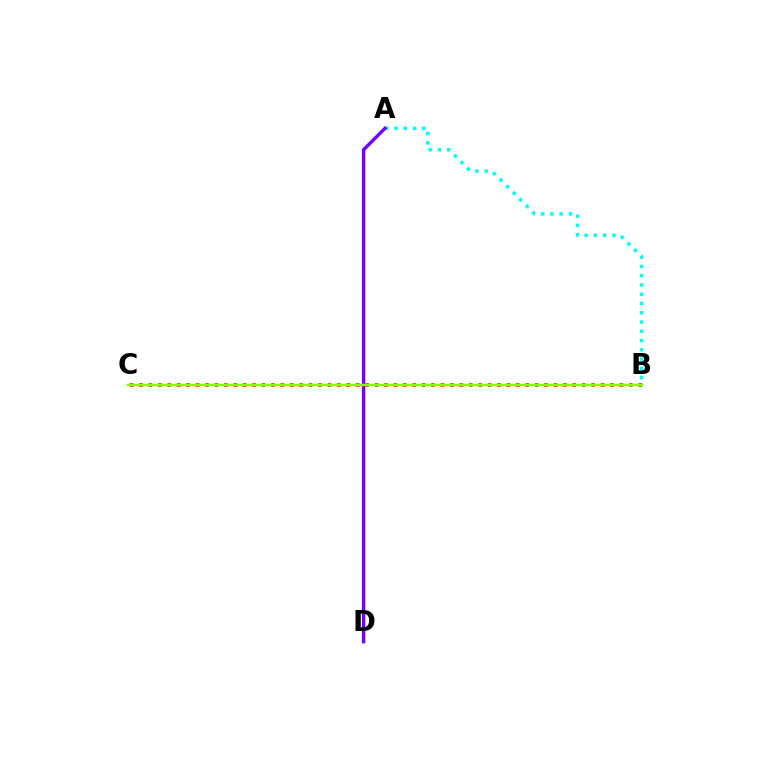{('B', 'C'): [{'color': '#ff0000', 'line_style': 'dotted', 'thickness': 2.56}, {'color': '#84ff00', 'line_style': 'solid', 'thickness': 1.8}], ('A', 'B'): [{'color': '#00fff6', 'line_style': 'dotted', 'thickness': 2.52}], ('A', 'D'): [{'color': '#7200ff', 'line_style': 'solid', 'thickness': 2.44}]}